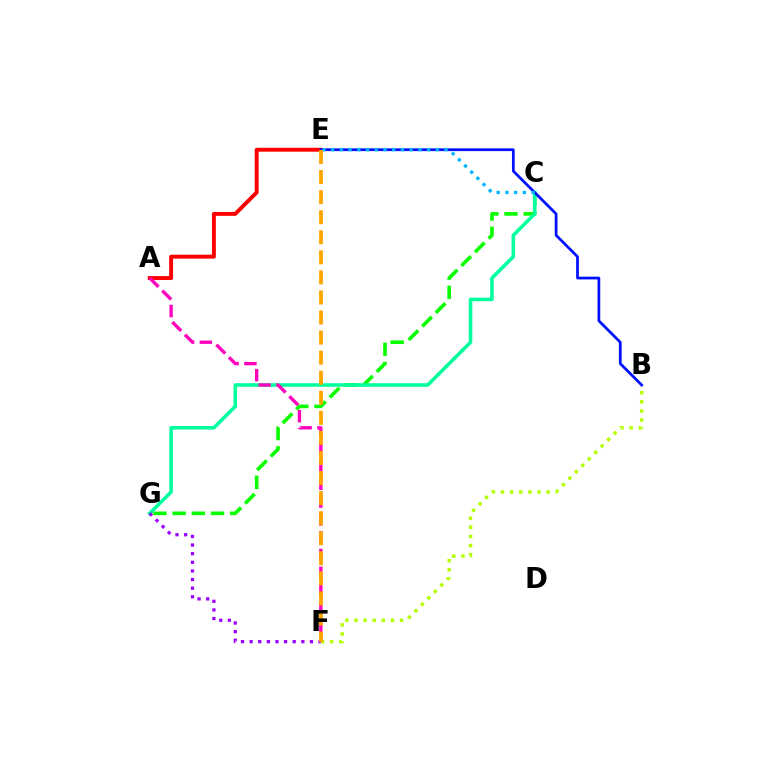{('A', 'E'): [{'color': '#ff0000', 'line_style': 'solid', 'thickness': 2.82}], ('B', 'F'): [{'color': '#b3ff00', 'line_style': 'dotted', 'thickness': 2.48}], ('C', 'G'): [{'color': '#08ff00', 'line_style': 'dashed', 'thickness': 2.61}, {'color': '#00ff9d', 'line_style': 'solid', 'thickness': 2.57}], ('F', 'G'): [{'color': '#9b00ff', 'line_style': 'dotted', 'thickness': 2.34}], ('B', 'E'): [{'color': '#0010ff', 'line_style': 'solid', 'thickness': 1.97}], ('C', 'E'): [{'color': '#00b5ff', 'line_style': 'dotted', 'thickness': 2.37}], ('A', 'F'): [{'color': '#ff00bd', 'line_style': 'dashed', 'thickness': 2.42}], ('E', 'F'): [{'color': '#ffa500', 'line_style': 'dashed', 'thickness': 2.73}]}